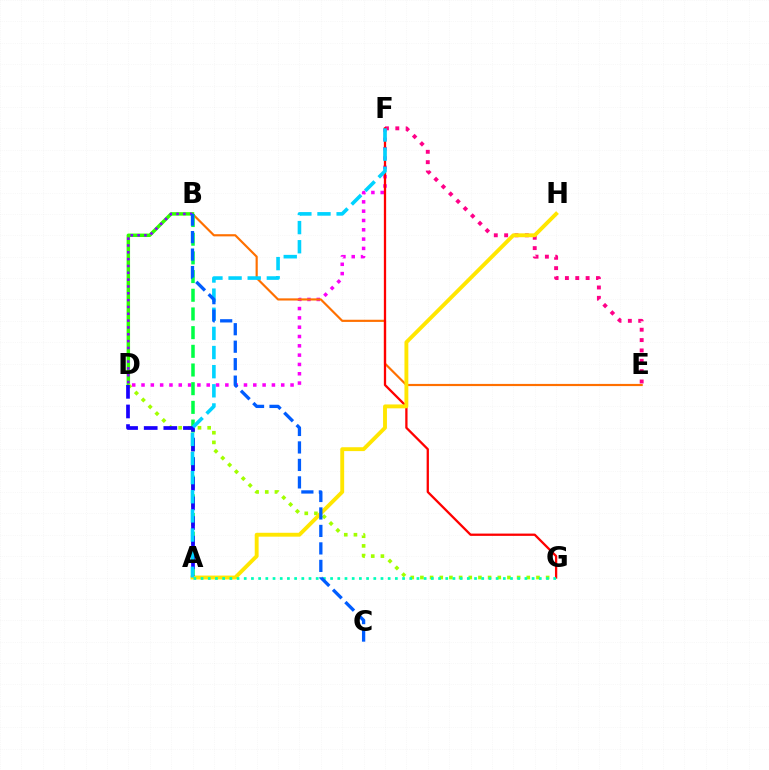{('D', 'F'): [{'color': '#fa00f9', 'line_style': 'dotted', 'thickness': 2.53}], ('B', 'E'): [{'color': '#ff7000', 'line_style': 'solid', 'thickness': 1.56}], ('B', 'D'): [{'color': '#31ff00', 'line_style': 'solid', 'thickness': 2.49}, {'color': '#8a00ff', 'line_style': 'dotted', 'thickness': 1.86}], ('A', 'B'): [{'color': '#00ff45', 'line_style': 'dashed', 'thickness': 2.54}], ('D', 'G'): [{'color': '#a2ff00', 'line_style': 'dotted', 'thickness': 2.63}], ('E', 'F'): [{'color': '#ff0088', 'line_style': 'dotted', 'thickness': 2.81}], ('F', 'G'): [{'color': '#ff0000', 'line_style': 'solid', 'thickness': 1.65}], ('A', 'D'): [{'color': '#1900ff', 'line_style': 'dashed', 'thickness': 2.66}], ('A', 'H'): [{'color': '#ffe600', 'line_style': 'solid', 'thickness': 2.79}], ('A', 'F'): [{'color': '#00d3ff', 'line_style': 'dashed', 'thickness': 2.6}], ('A', 'G'): [{'color': '#00ffbb', 'line_style': 'dotted', 'thickness': 1.96}], ('B', 'C'): [{'color': '#005dff', 'line_style': 'dashed', 'thickness': 2.37}]}